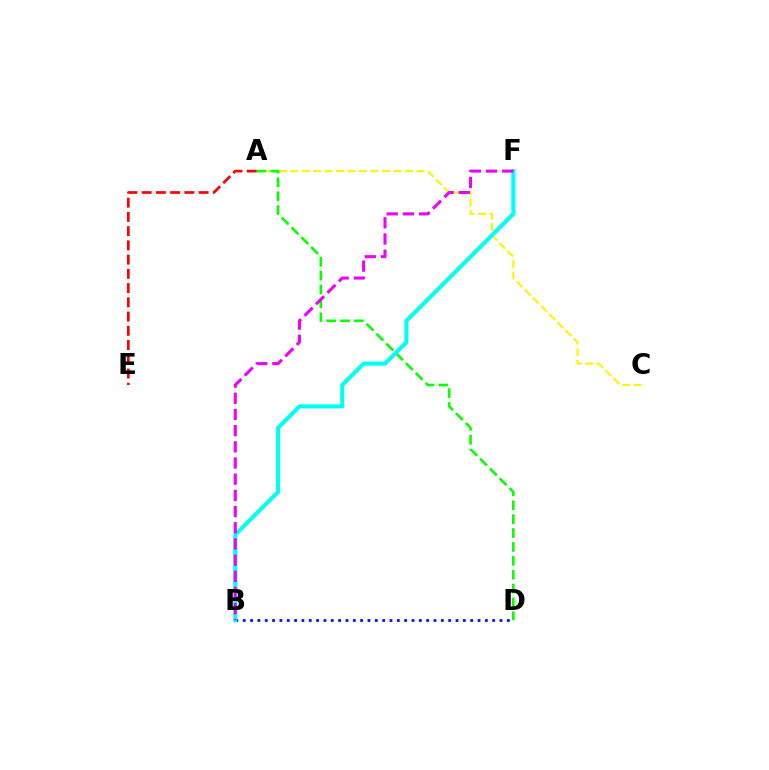{('B', 'D'): [{'color': '#0010ff', 'line_style': 'dotted', 'thickness': 1.99}], ('A', 'C'): [{'color': '#fcf500', 'line_style': 'dashed', 'thickness': 1.56}], ('A', 'D'): [{'color': '#08ff00', 'line_style': 'dashed', 'thickness': 1.89}], ('A', 'E'): [{'color': '#ff0000', 'line_style': 'dashed', 'thickness': 1.93}], ('B', 'F'): [{'color': '#00fff6', 'line_style': 'solid', 'thickness': 2.94}, {'color': '#ee00ff', 'line_style': 'dashed', 'thickness': 2.2}]}